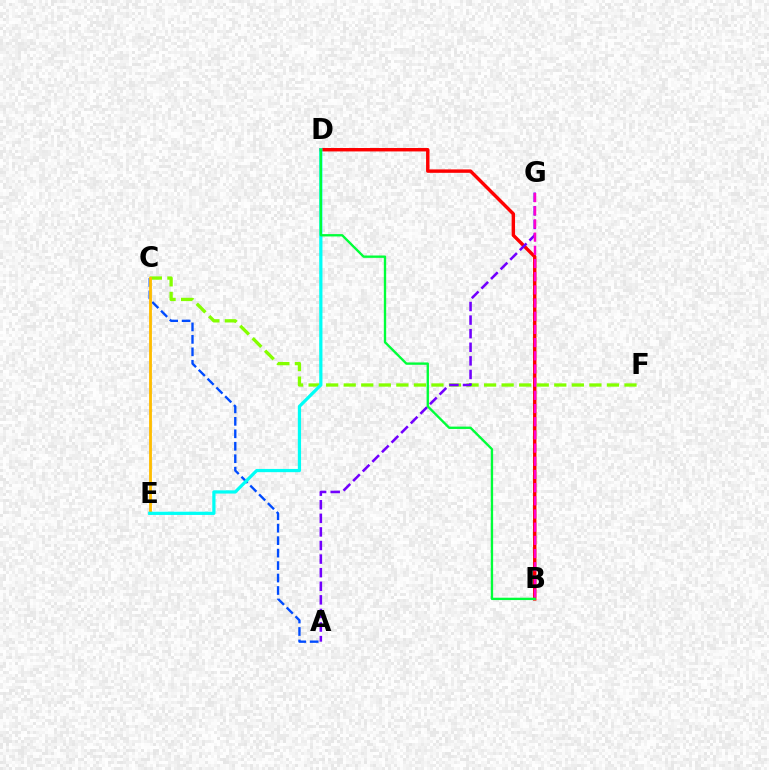{('B', 'D'): [{'color': '#ff0000', 'line_style': 'solid', 'thickness': 2.46}, {'color': '#00ff39', 'line_style': 'solid', 'thickness': 1.69}], ('C', 'F'): [{'color': '#84ff00', 'line_style': 'dashed', 'thickness': 2.38}], ('A', 'C'): [{'color': '#004bff', 'line_style': 'dashed', 'thickness': 1.69}], ('A', 'G'): [{'color': '#7200ff', 'line_style': 'dashed', 'thickness': 1.85}], ('C', 'E'): [{'color': '#ffbd00', 'line_style': 'solid', 'thickness': 2.04}], ('D', 'E'): [{'color': '#00fff6', 'line_style': 'solid', 'thickness': 2.32}], ('B', 'G'): [{'color': '#ff00cf', 'line_style': 'dashed', 'thickness': 1.79}]}